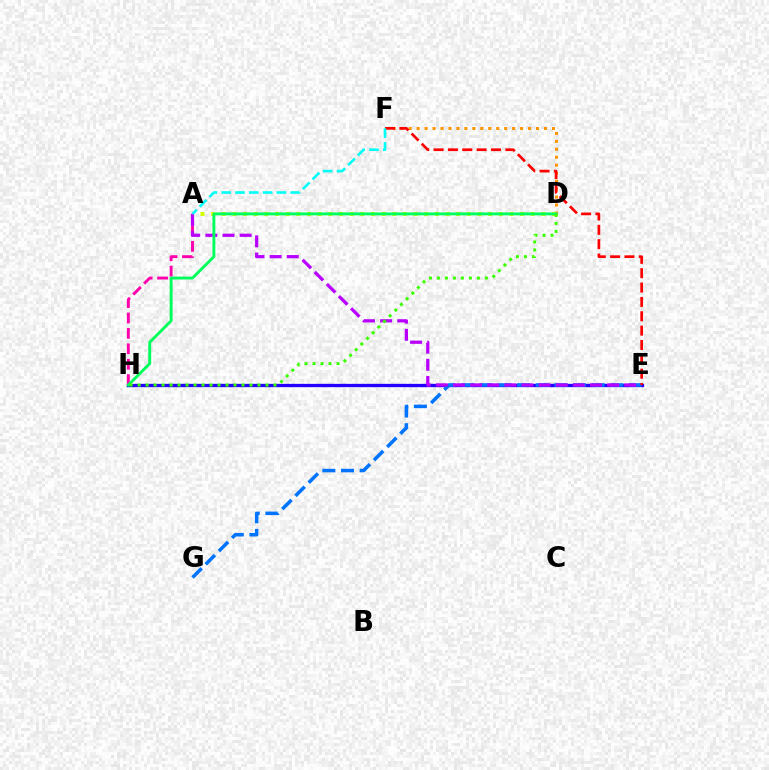{('A', 'H'): [{'color': '#ff00ac', 'line_style': 'dashed', 'thickness': 2.09}], ('E', 'H'): [{'color': '#2500ff', 'line_style': 'solid', 'thickness': 2.38}], ('D', 'F'): [{'color': '#ff9400', 'line_style': 'dotted', 'thickness': 2.16}], ('E', 'G'): [{'color': '#0074ff', 'line_style': 'dashed', 'thickness': 2.54}], ('A', 'D'): [{'color': '#d1ff00', 'line_style': 'dotted', 'thickness': 2.89}], ('A', 'E'): [{'color': '#b900ff', 'line_style': 'dashed', 'thickness': 2.33}], ('E', 'F'): [{'color': '#ff0000', 'line_style': 'dashed', 'thickness': 1.95}], ('D', 'H'): [{'color': '#00ff5c', 'line_style': 'solid', 'thickness': 2.1}, {'color': '#3dff00', 'line_style': 'dotted', 'thickness': 2.17}], ('A', 'F'): [{'color': '#00fff6', 'line_style': 'dashed', 'thickness': 1.87}]}